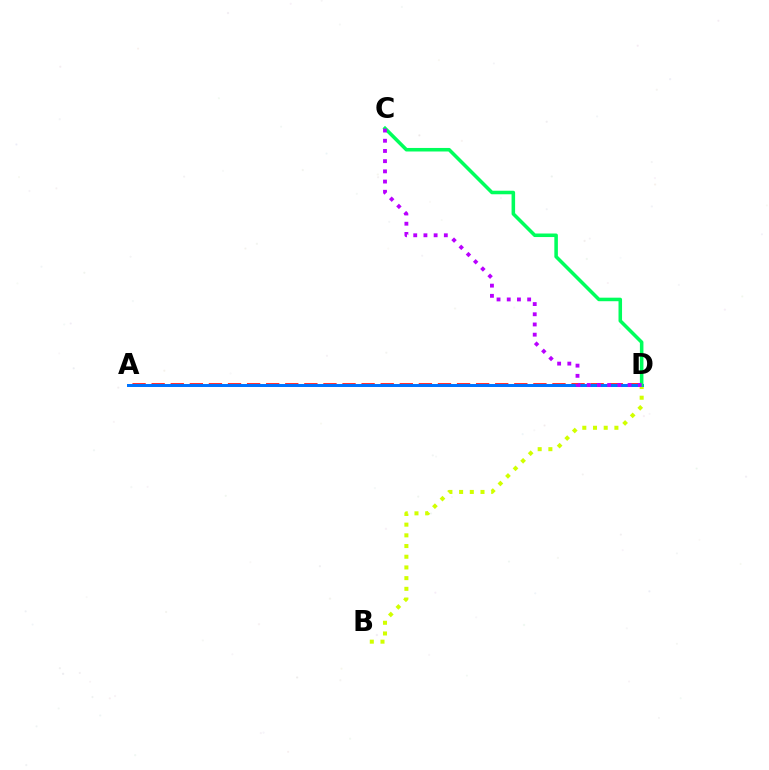{('B', 'D'): [{'color': '#d1ff00', 'line_style': 'dotted', 'thickness': 2.91}], ('A', 'D'): [{'color': '#ff0000', 'line_style': 'dashed', 'thickness': 2.59}, {'color': '#0074ff', 'line_style': 'solid', 'thickness': 2.15}], ('C', 'D'): [{'color': '#00ff5c', 'line_style': 'solid', 'thickness': 2.55}, {'color': '#b900ff', 'line_style': 'dotted', 'thickness': 2.77}]}